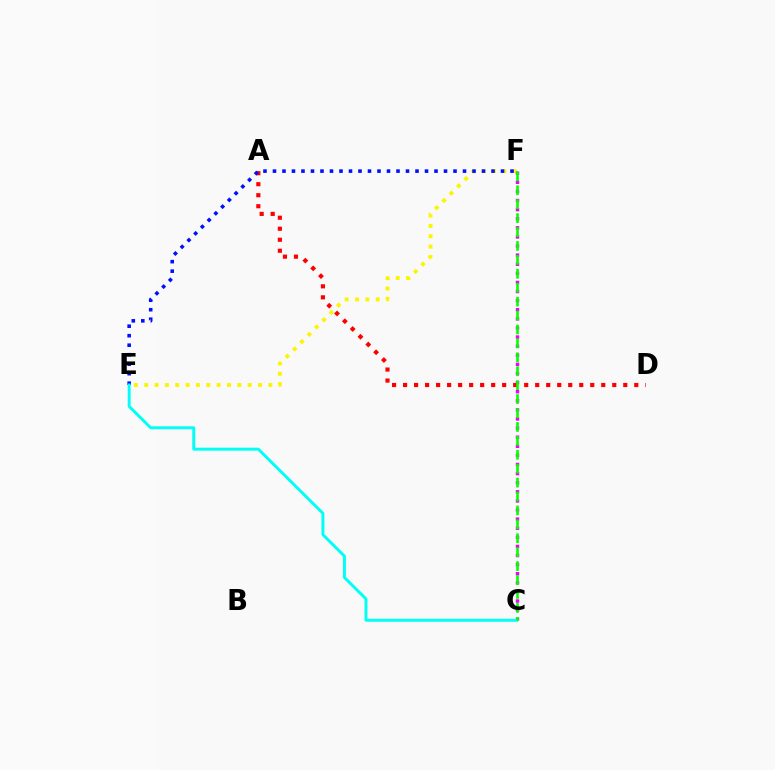{('A', 'D'): [{'color': '#ff0000', 'line_style': 'dotted', 'thickness': 2.99}], ('E', 'F'): [{'color': '#fcf500', 'line_style': 'dotted', 'thickness': 2.81}, {'color': '#0010ff', 'line_style': 'dotted', 'thickness': 2.58}], ('C', 'F'): [{'color': '#ee00ff', 'line_style': 'dotted', 'thickness': 2.47}, {'color': '#08ff00', 'line_style': 'dashed', 'thickness': 1.89}], ('C', 'E'): [{'color': '#00fff6', 'line_style': 'solid', 'thickness': 2.11}]}